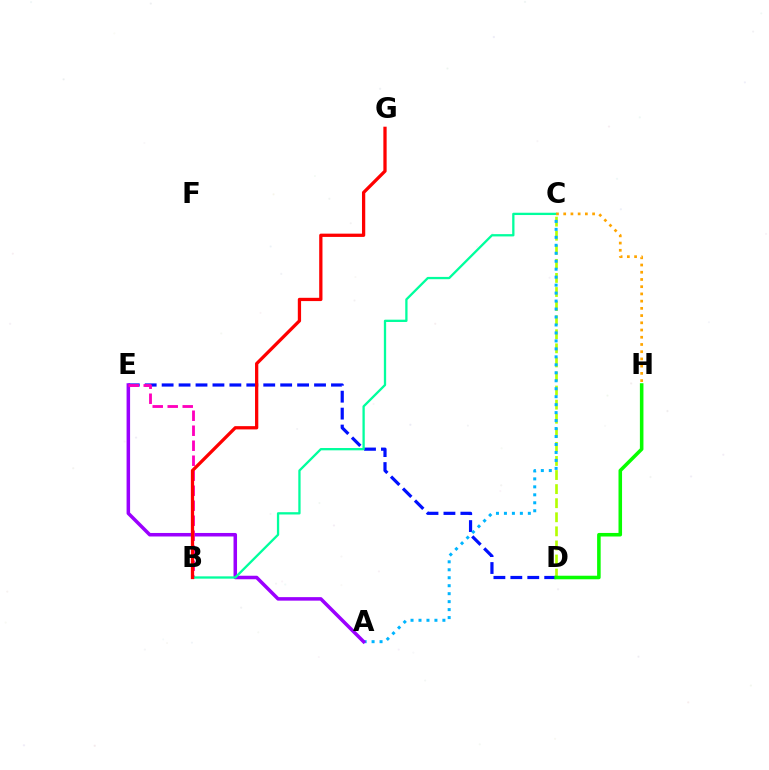{('C', 'D'): [{'color': '#b3ff00', 'line_style': 'dashed', 'thickness': 1.91}], ('D', 'E'): [{'color': '#0010ff', 'line_style': 'dashed', 'thickness': 2.3}], ('A', 'C'): [{'color': '#00b5ff', 'line_style': 'dotted', 'thickness': 2.16}], ('A', 'E'): [{'color': '#9b00ff', 'line_style': 'solid', 'thickness': 2.53}], ('D', 'H'): [{'color': '#08ff00', 'line_style': 'solid', 'thickness': 2.56}], ('B', 'E'): [{'color': '#ff00bd', 'line_style': 'dashed', 'thickness': 2.04}], ('B', 'C'): [{'color': '#00ff9d', 'line_style': 'solid', 'thickness': 1.65}], ('B', 'G'): [{'color': '#ff0000', 'line_style': 'solid', 'thickness': 2.35}], ('C', 'H'): [{'color': '#ffa500', 'line_style': 'dotted', 'thickness': 1.96}]}